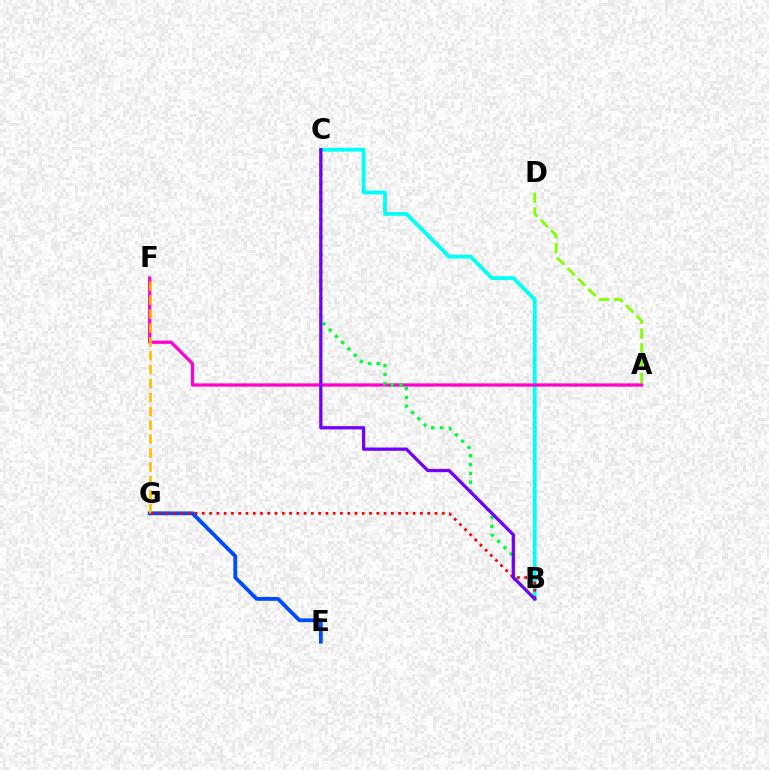{('B', 'C'): [{'color': '#00fff6', 'line_style': 'solid', 'thickness': 2.74}, {'color': '#00ff39', 'line_style': 'dotted', 'thickness': 2.4}, {'color': '#7200ff', 'line_style': 'solid', 'thickness': 2.34}], ('A', 'F'): [{'color': '#ff00cf', 'line_style': 'solid', 'thickness': 2.34}], ('E', 'G'): [{'color': '#004bff', 'line_style': 'solid', 'thickness': 2.75}], ('F', 'G'): [{'color': '#ffbd00', 'line_style': 'dashed', 'thickness': 1.89}], ('B', 'G'): [{'color': '#ff0000', 'line_style': 'dotted', 'thickness': 1.97}], ('A', 'D'): [{'color': '#84ff00', 'line_style': 'dashed', 'thickness': 2.01}]}